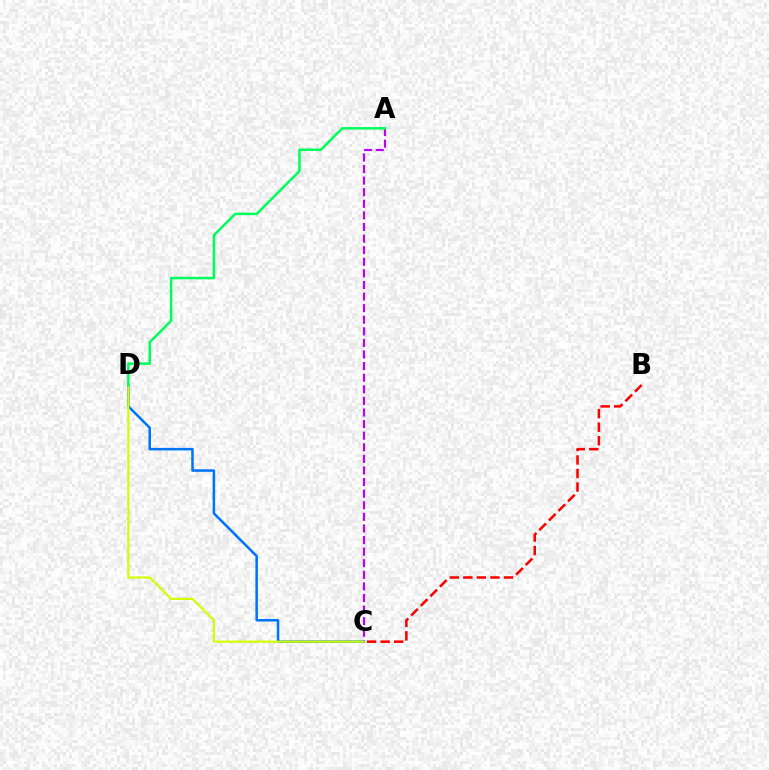{('A', 'C'): [{'color': '#b900ff', 'line_style': 'dashed', 'thickness': 1.58}], ('B', 'C'): [{'color': '#ff0000', 'line_style': 'dashed', 'thickness': 1.84}], ('C', 'D'): [{'color': '#0074ff', 'line_style': 'solid', 'thickness': 1.83}, {'color': '#d1ff00', 'line_style': 'solid', 'thickness': 1.56}], ('A', 'D'): [{'color': '#00ff5c', 'line_style': 'solid', 'thickness': 1.81}]}